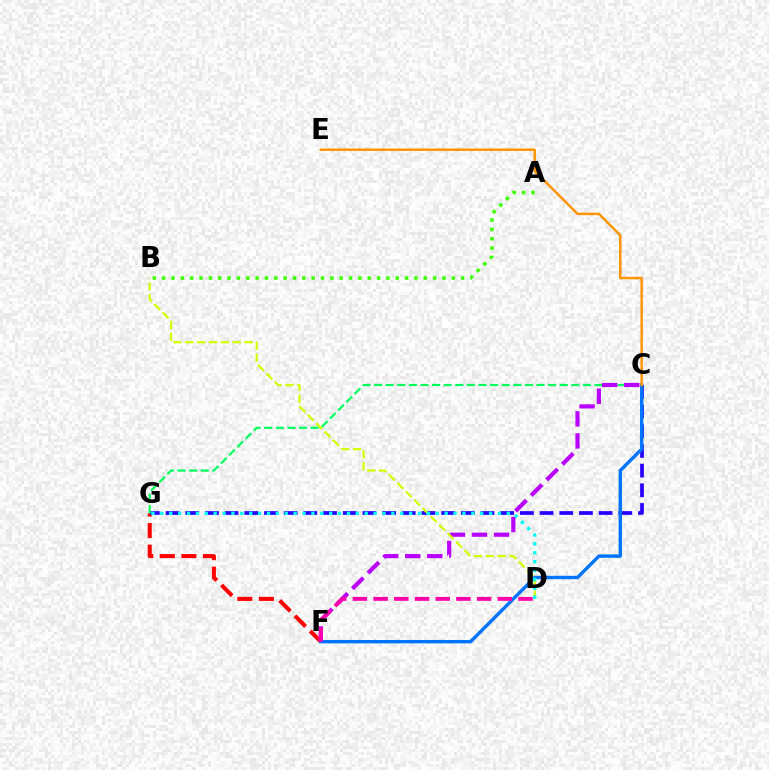{('F', 'G'): [{'color': '#ff0000', 'line_style': 'dashed', 'thickness': 2.93}], ('C', 'G'): [{'color': '#2500ff', 'line_style': 'dashed', 'thickness': 2.67}, {'color': '#00ff5c', 'line_style': 'dashed', 'thickness': 1.58}], ('C', 'F'): [{'color': '#0074ff', 'line_style': 'solid', 'thickness': 2.44}, {'color': '#b900ff', 'line_style': 'dashed', 'thickness': 2.99}], ('A', 'B'): [{'color': '#3dff00', 'line_style': 'dotted', 'thickness': 2.54}], ('C', 'E'): [{'color': '#ff9400', 'line_style': 'solid', 'thickness': 1.79}], ('B', 'D'): [{'color': '#d1ff00', 'line_style': 'dashed', 'thickness': 1.61}], ('D', 'G'): [{'color': '#00fff6', 'line_style': 'dotted', 'thickness': 2.41}], ('D', 'F'): [{'color': '#ff00ac', 'line_style': 'dashed', 'thickness': 2.81}]}